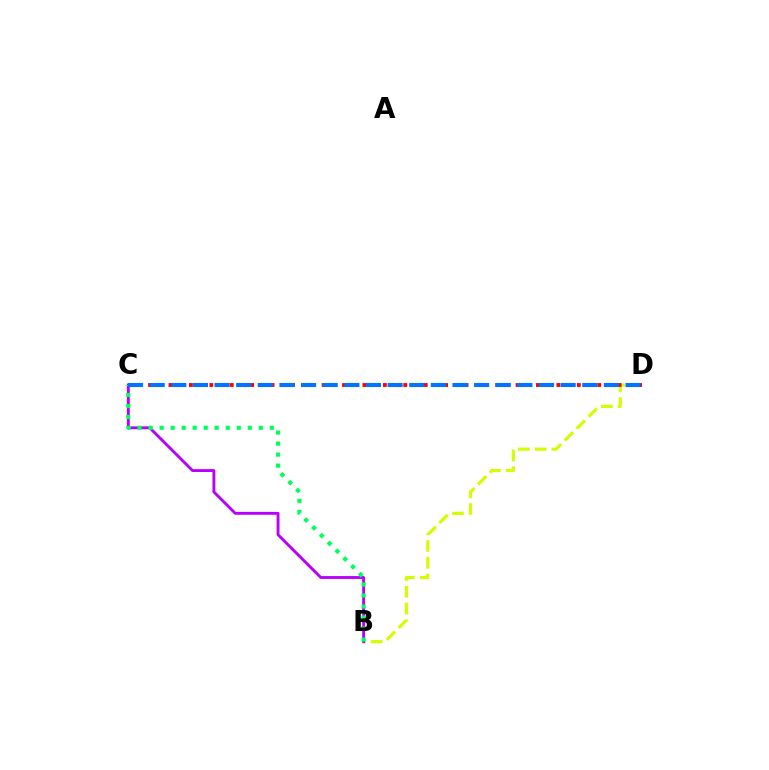{('B', 'D'): [{'color': '#d1ff00', 'line_style': 'dashed', 'thickness': 2.28}], ('B', 'C'): [{'color': '#b900ff', 'line_style': 'solid', 'thickness': 2.08}, {'color': '#00ff5c', 'line_style': 'dotted', 'thickness': 2.99}], ('C', 'D'): [{'color': '#ff0000', 'line_style': 'dotted', 'thickness': 2.77}, {'color': '#0074ff', 'line_style': 'dashed', 'thickness': 2.94}]}